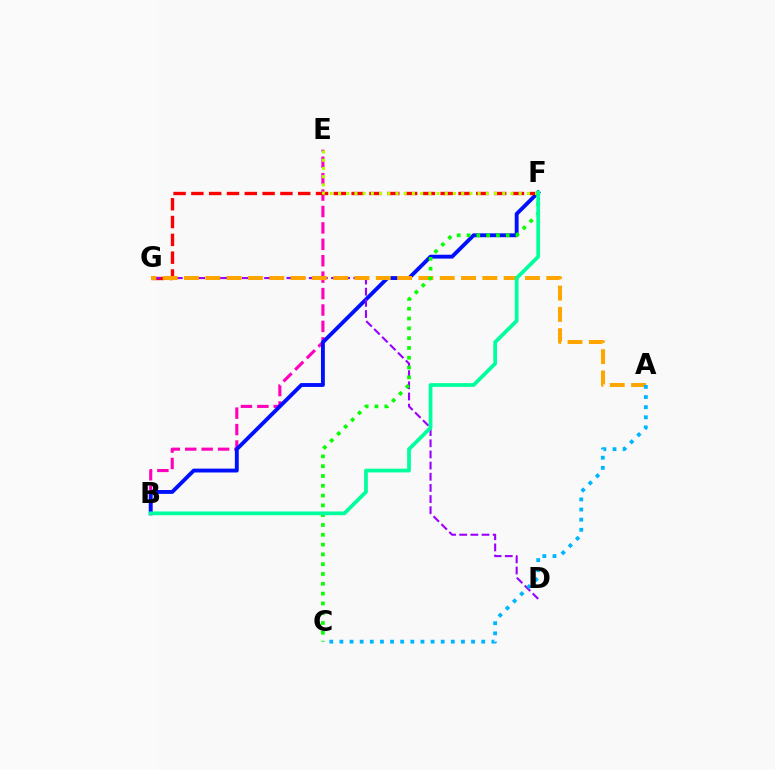{('B', 'E'): [{'color': '#ff00bd', 'line_style': 'dashed', 'thickness': 2.23}], ('B', 'F'): [{'color': '#0010ff', 'line_style': 'solid', 'thickness': 2.79}, {'color': '#00ff9d', 'line_style': 'solid', 'thickness': 2.7}], ('F', 'G'): [{'color': '#ff0000', 'line_style': 'dashed', 'thickness': 2.42}], ('D', 'G'): [{'color': '#9b00ff', 'line_style': 'dashed', 'thickness': 1.52}], ('A', 'G'): [{'color': '#ffa500', 'line_style': 'dashed', 'thickness': 2.9}], ('A', 'C'): [{'color': '#00b5ff', 'line_style': 'dotted', 'thickness': 2.75}], ('E', 'F'): [{'color': '#b3ff00', 'line_style': 'dotted', 'thickness': 2.23}], ('C', 'F'): [{'color': '#08ff00', 'line_style': 'dotted', 'thickness': 2.66}]}